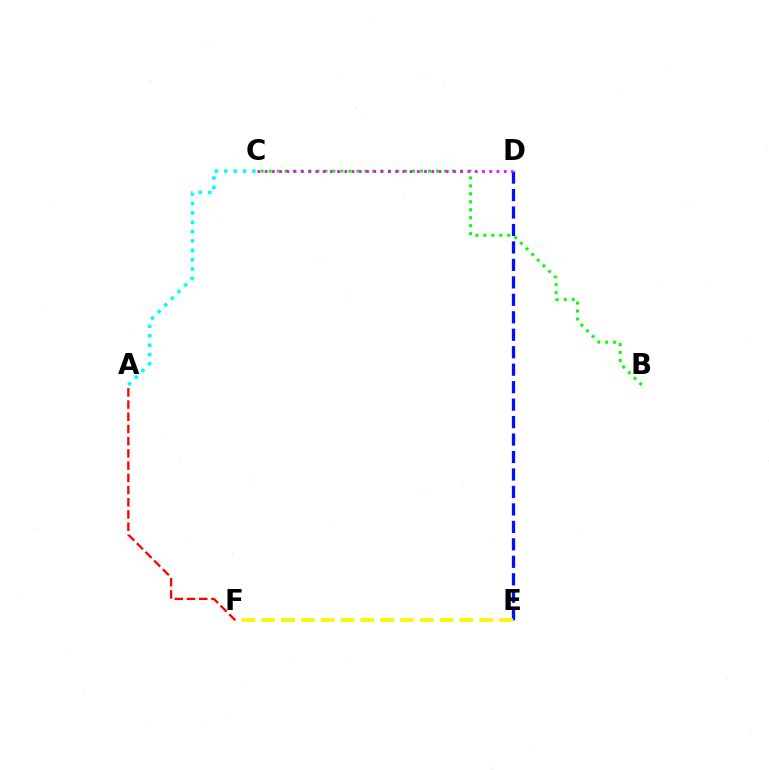{('D', 'E'): [{'color': '#0010ff', 'line_style': 'dashed', 'thickness': 2.37}], ('B', 'C'): [{'color': '#08ff00', 'line_style': 'dotted', 'thickness': 2.16}], ('E', 'F'): [{'color': '#fcf500', 'line_style': 'dashed', 'thickness': 2.69}], ('C', 'D'): [{'color': '#ee00ff', 'line_style': 'dotted', 'thickness': 1.97}], ('A', 'C'): [{'color': '#00fff6', 'line_style': 'dotted', 'thickness': 2.55}], ('A', 'F'): [{'color': '#ff0000', 'line_style': 'dashed', 'thickness': 1.66}]}